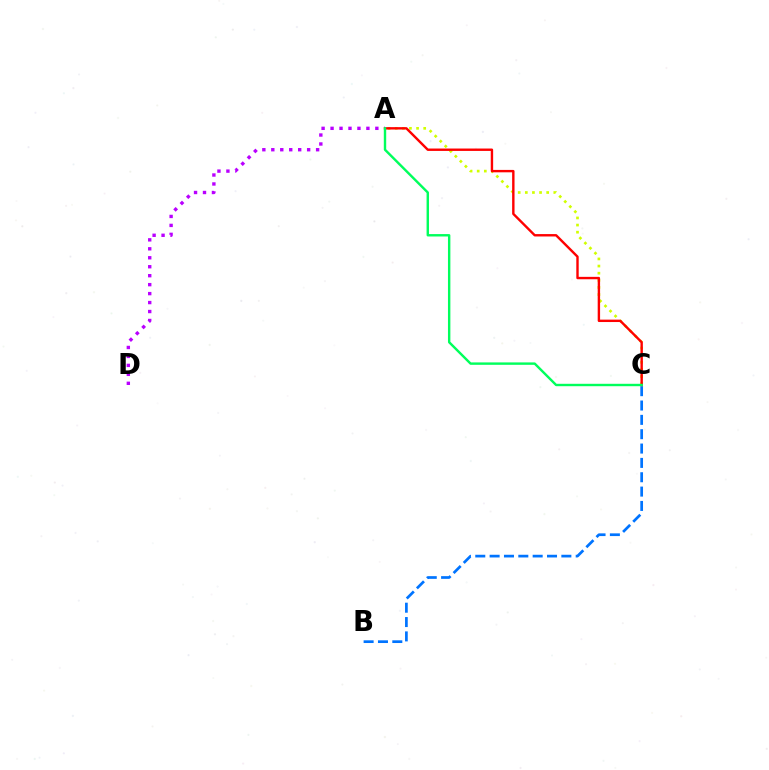{('A', 'C'): [{'color': '#d1ff00', 'line_style': 'dotted', 'thickness': 1.94}, {'color': '#ff0000', 'line_style': 'solid', 'thickness': 1.73}, {'color': '#00ff5c', 'line_style': 'solid', 'thickness': 1.73}], ('B', 'C'): [{'color': '#0074ff', 'line_style': 'dashed', 'thickness': 1.95}], ('A', 'D'): [{'color': '#b900ff', 'line_style': 'dotted', 'thickness': 2.43}]}